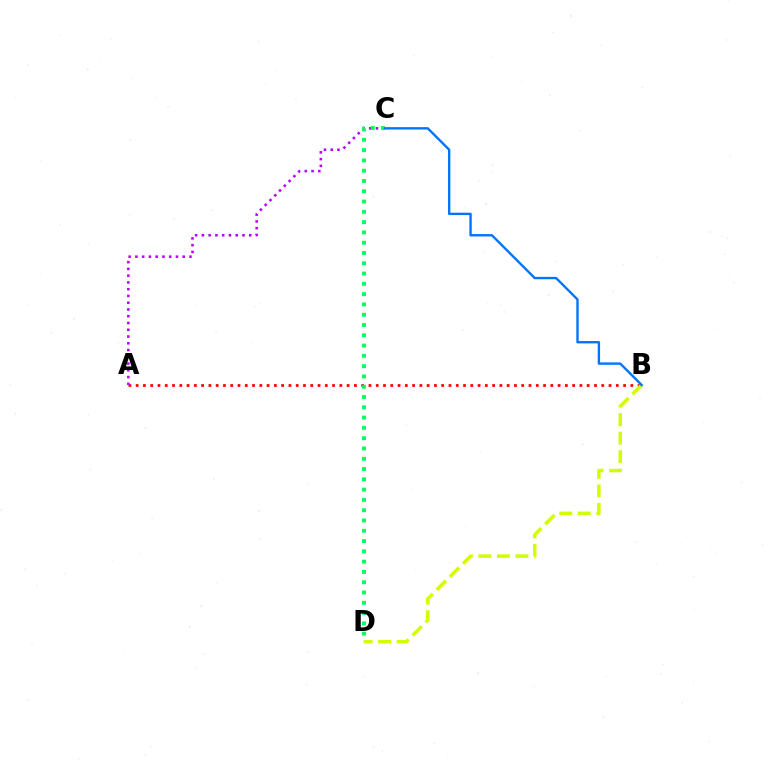{('A', 'B'): [{'color': '#ff0000', 'line_style': 'dotted', 'thickness': 1.98}], ('A', 'C'): [{'color': '#b900ff', 'line_style': 'dotted', 'thickness': 1.84}], ('B', 'D'): [{'color': '#d1ff00', 'line_style': 'dashed', 'thickness': 2.52}], ('C', 'D'): [{'color': '#00ff5c', 'line_style': 'dotted', 'thickness': 2.8}], ('B', 'C'): [{'color': '#0074ff', 'line_style': 'solid', 'thickness': 1.71}]}